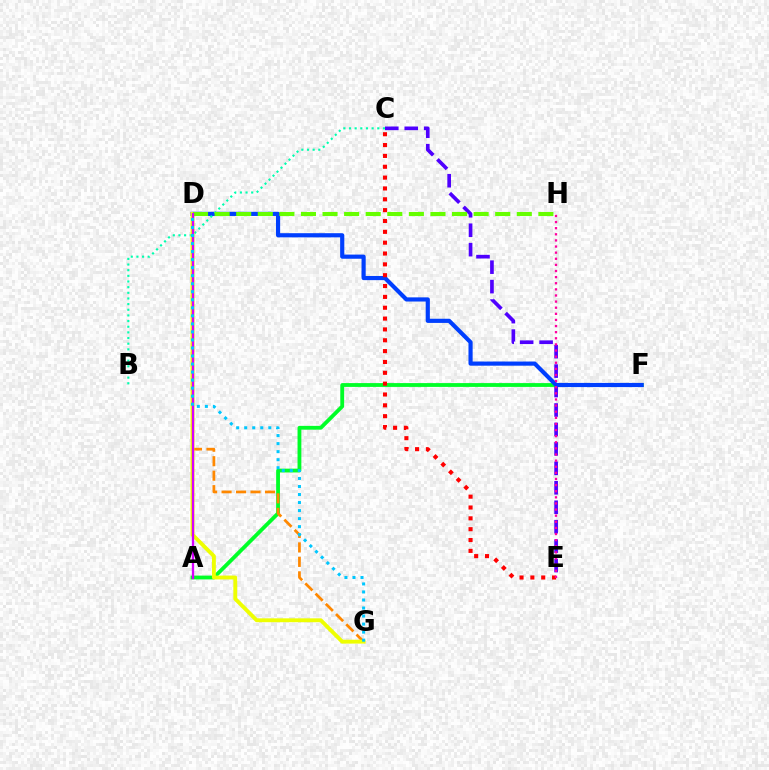{('C', 'E'): [{'color': '#4f00ff', 'line_style': 'dashed', 'thickness': 2.64}, {'color': '#ff0000', 'line_style': 'dotted', 'thickness': 2.95}], ('A', 'F'): [{'color': '#00ff27', 'line_style': 'solid', 'thickness': 2.74}], ('D', 'F'): [{'color': '#003fff', 'line_style': 'solid', 'thickness': 3.0}], ('E', 'H'): [{'color': '#ff00a0', 'line_style': 'dotted', 'thickness': 1.66}], ('D', 'G'): [{'color': '#ff8800', 'line_style': 'dashed', 'thickness': 1.97}, {'color': '#eeff00', 'line_style': 'solid', 'thickness': 2.79}, {'color': '#00c7ff', 'line_style': 'dotted', 'thickness': 2.18}], ('B', 'C'): [{'color': '#00ffaf', 'line_style': 'dotted', 'thickness': 1.54}], ('D', 'H'): [{'color': '#66ff00', 'line_style': 'dashed', 'thickness': 2.93}], ('A', 'D'): [{'color': '#d600ff', 'line_style': 'solid', 'thickness': 1.66}]}